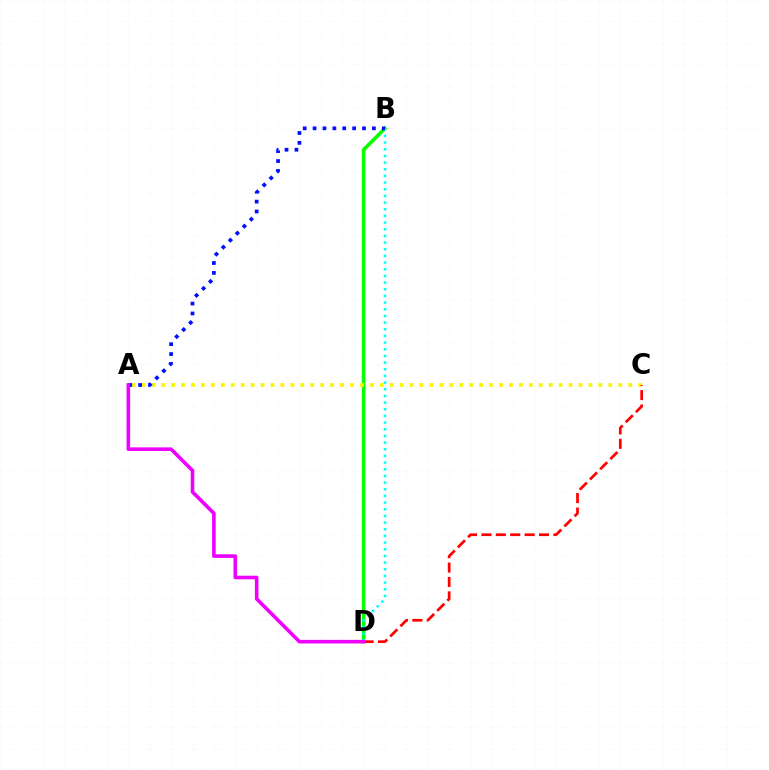{('B', 'D'): [{'color': '#08ff00', 'line_style': 'solid', 'thickness': 2.58}, {'color': '#00fff6', 'line_style': 'dotted', 'thickness': 1.81}], ('A', 'C'): [{'color': '#fcf500', 'line_style': 'dotted', 'thickness': 2.7}], ('A', 'B'): [{'color': '#0010ff', 'line_style': 'dotted', 'thickness': 2.69}], ('C', 'D'): [{'color': '#ff0000', 'line_style': 'dashed', 'thickness': 1.96}], ('A', 'D'): [{'color': '#ee00ff', 'line_style': 'solid', 'thickness': 2.59}]}